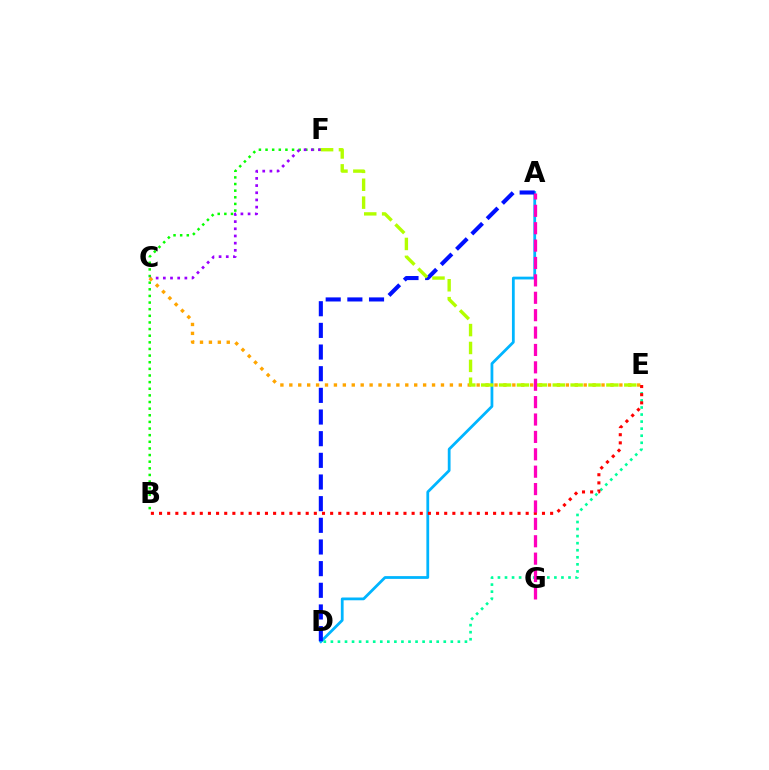{('D', 'E'): [{'color': '#00ff9d', 'line_style': 'dotted', 'thickness': 1.92}], ('B', 'F'): [{'color': '#08ff00', 'line_style': 'dotted', 'thickness': 1.8}], ('A', 'D'): [{'color': '#00b5ff', 'line_style': 'solid', 'thickness': 2.0}, {'color': '#0010ff', 'line_style': 'dashed', 'thickness': 2.94}], ('C', 'F'): [{'color': '#9b00ff', 'line_style': 'dotted', 'thickness': 1.95}], ('C', 'E'): [{'color': '#ffa500', 'line_style': 'dotted', 'thickness': 2.42}], ('E', 'F'): [{'color': '#b3ff00', 'line_style': 'dashed', 'thickness': 2.43}], ('B', 'E'): [{'color': '#ff0000', 'line_style': 'dotted', 'thickness': 2.21}], ('A', 'G'): [{'color': '#ff00bd', 'line_style': 'dashed', 'thickness': 2.36}]}